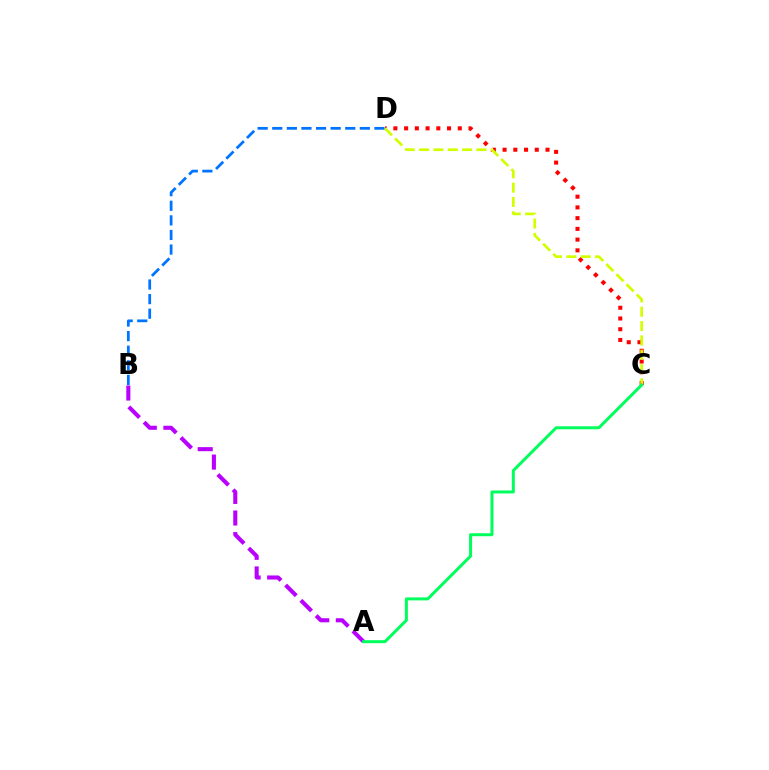{('C', 'D'): [{'color': '#ff0000', 'line_style': 'dotted', 'thickness': 2.92}, {'color': '#d1ff00', 'line_style': 'dashed', 'thickness': 1.95}], ('A', 'B'): [{'color': '#b900ff', 'line_style': 'dashed', 'thickness': 2.93}], ('B', 'D'): [{'color': '#0074ff', 'line_style': 'dashed', 'thickness': 1.98}], ('A', 'C'): [{'color': '#00ff5c', 'line_style': 'solid', 'thickness': 2.16}]}